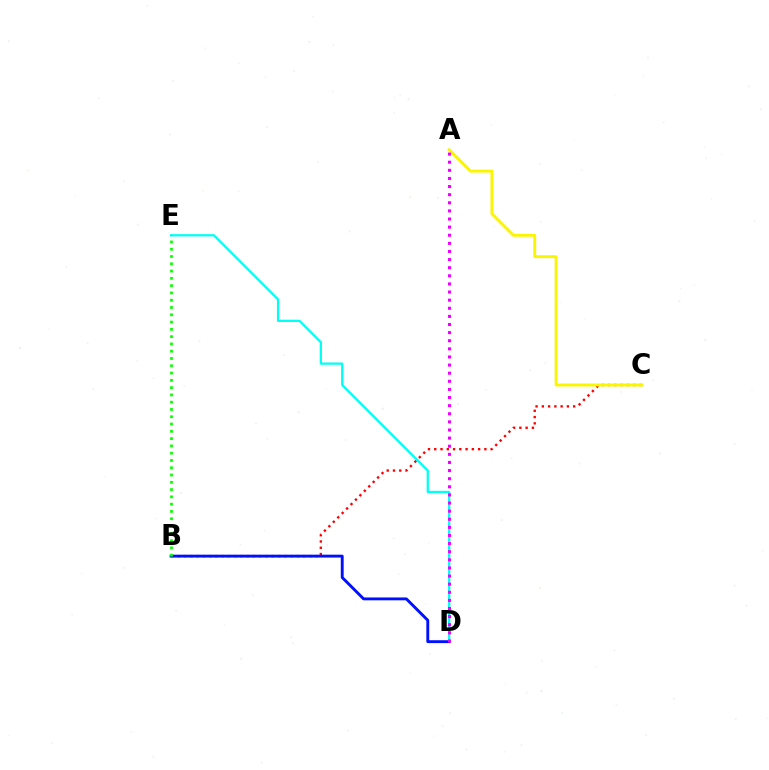{('D', 'E'): [{'color': '#00fff6', 'line_style': 'solid', 'thickness': 1.63}], ('B', 'C'): [{'color': '#ff0000', 'line_style': 'dotted', 'thickness': 1.7}], ('A', 'C'): [{'color': '#fcf500', 'line_style': 'solid', 'thickness': 2.09}], ('B', 'D'): [{'color': '#0010ff', 'line_style': 'solid', 'thickness': 2.07}], ('A', 'D'): [{'color': '#ee00ff', 'line_style': 'dotted', 'thickness': 2.2}], ('B', 'E'): [{'color': '#08ff00', 'line_style': 'dotted', 'thickness': 1.98}]}